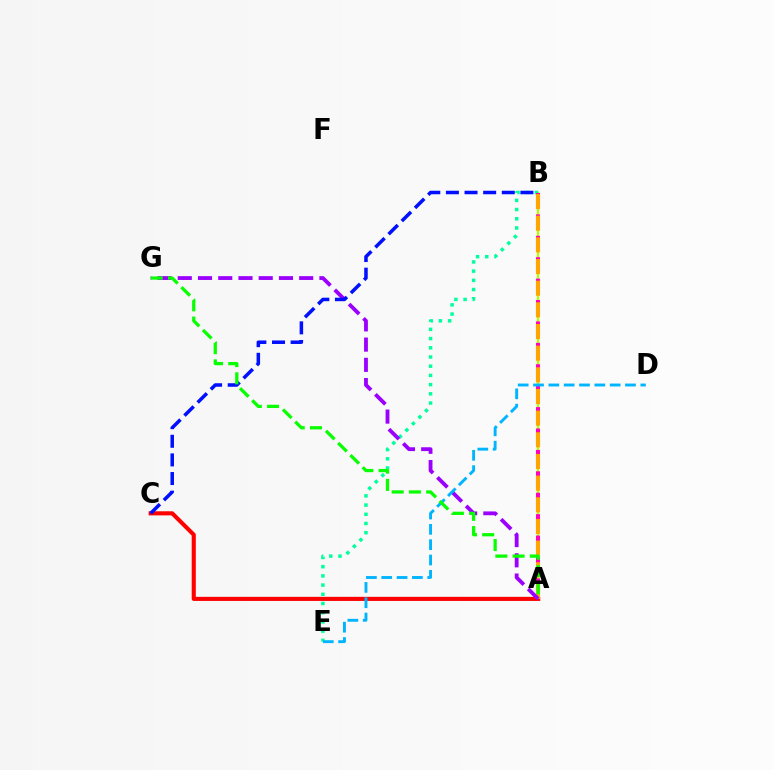{('A', 'B'): [{'color': '#b3ff00', 'line_style': 'solid', 'thickness': 1.62}, {'color': '#ff00bd', 'line_style': 'dashed', 'thickness': 2.91}, {'color': '#ffa500', 'line_style': 'dashed', 'thickness': 2.94}], ('A', 'C'): [{'color': '#ff0000', 'line_style': 'solid', 'thickness': 2.95}], ('B', 'E'): [{'color': '#00ff9d', 'line_style': 'dotted', 'thickness': 2.5}], ('A', 'G'): [{'color': '#9b00ff', 'line_style': 'dashed', 'thickness': 2.75}, {'color': '#08ff00', 'line_style': 'dashed', 'thickness': 2.34}], ('B', 'C'): [{'color': '#0010ff', 'line_style': 'dashed', 'thickness': 2.53}], ('D', 'E'): [{'color': '#00b5ff', 'line_style': 'dashed', 'thickness': 2.08}]}